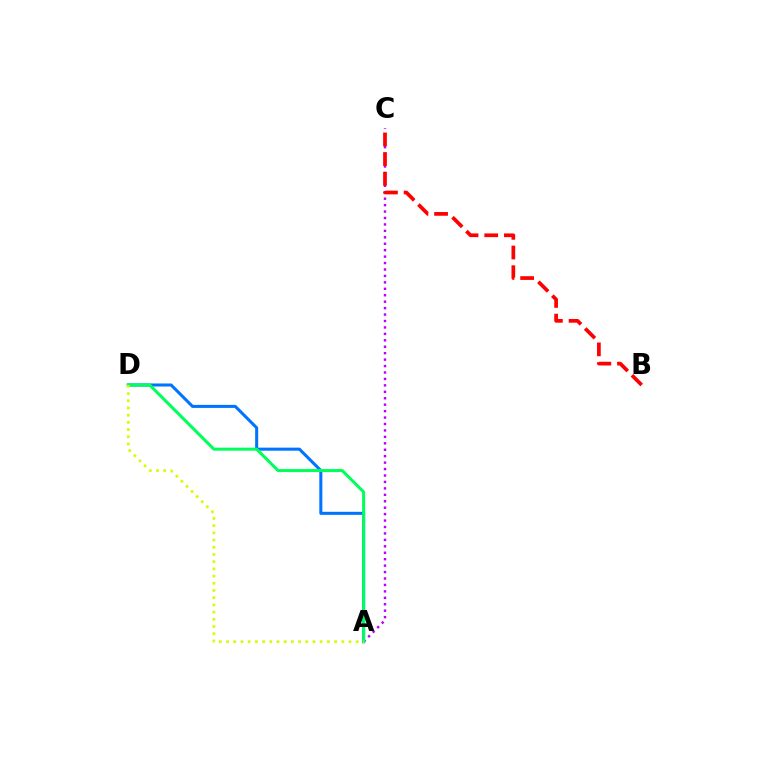{('A', 'D'): [{'color': '#0074ff', 'line_style': 'solid', 'thickness': 2.19}, {'color': '#00ff5c', 'line_style': 'solid', 'thickness': 2.18}, {'color': '#d1ff00', 'line_style': 'dotted', 'thickness': 1.96}], ('A', 'C'): [{'color': '#b900ff', 'line_style': 'dotted', 'thickness': 1.75}], ('B', 'C'): [{'color': '#ff0000', 'line_style': 'dashed', 'thickness': 2.67}]}